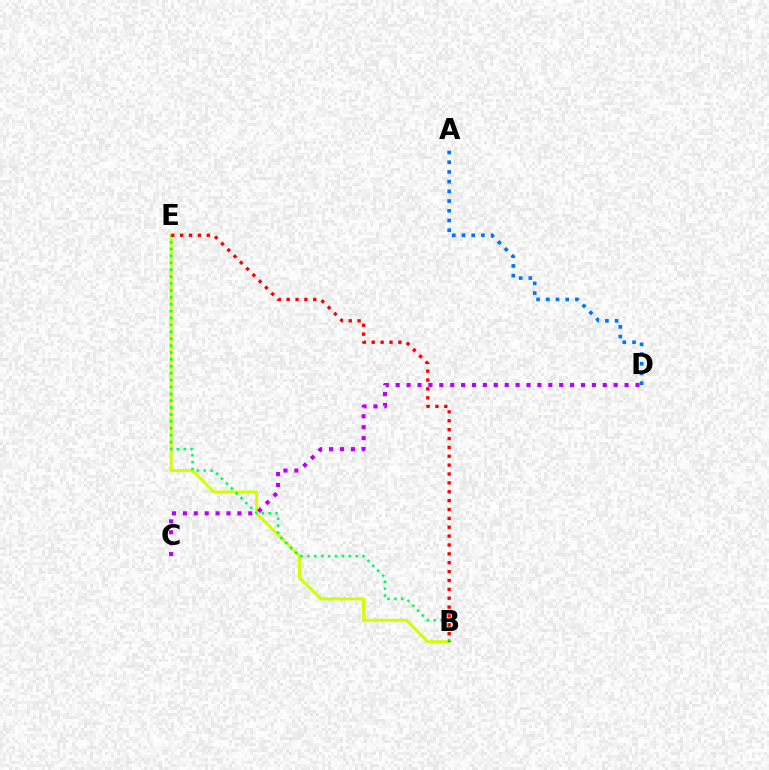{('B', 'E'): [{'color': '#d1ff00', 'line_style': 'solid', 'thickness': 2.13}, {'color': '#00ff5c', 'line_style': 'dotted', 'thickness': 1.87}, {'color': '#ff0000', 'line_style': 'dotted', 'thickness': 2.41}], ('A', 'D'): [{'color': '#0074ff', 'line_style': 'dotted', 'thickness': 2.64}], ('C', 'D'): [{'color': '#b900ff', 'line_style': 'dotted', 'thickness': 2.96}]}